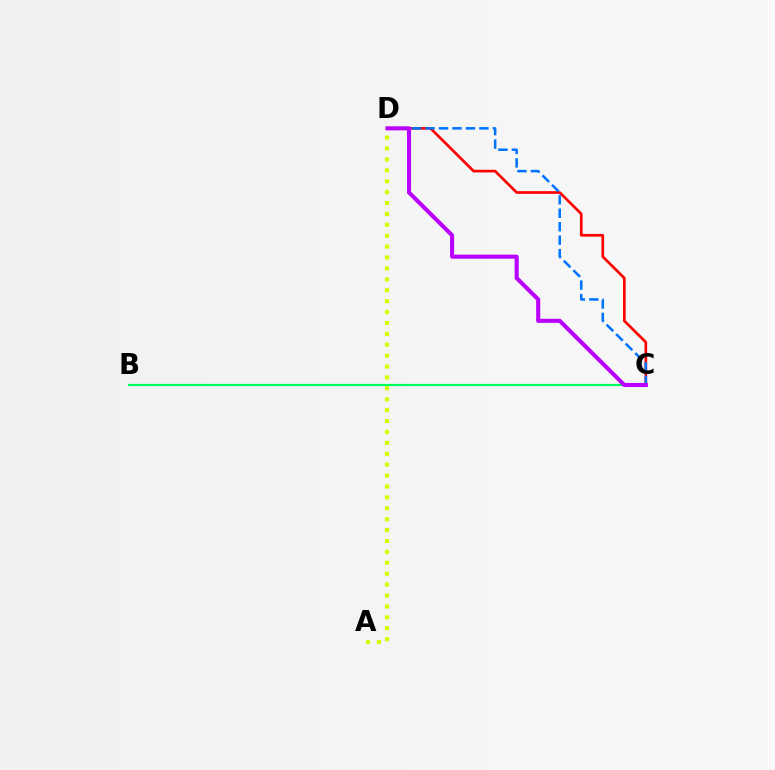{('C', 'D'): [{'color': '#ff0000', 'line_style': 'solid', 'thickness': 1.93}, {'color': '#0074ff', 'line_style': 'dashed', 'thickness': 1.83}, {'color': '#b900ff', 'line_style': 'solid', 'thickness': 2.93}], ('B', 'C'): [{'color': '#00ff5c', 'line_style': 'solid', 'thickness': 1.57}], ('A', 'D'): [{'color': '#d1ff00', 'line_style': 'dotted', 'thickness': 2.96}]}